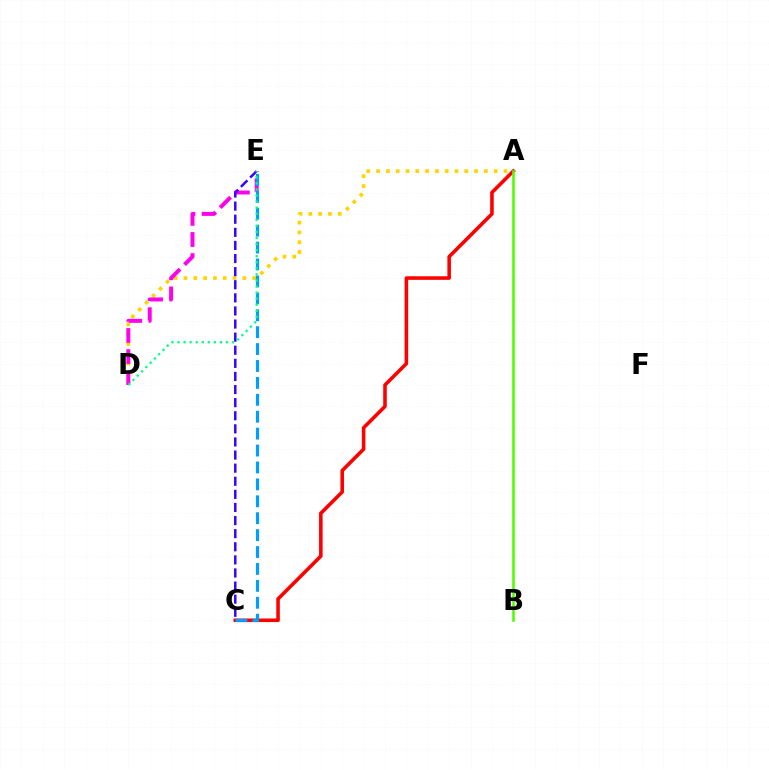{('A', 'D'): [{'color': '#ffd500', 'line_style': 'dotted', 'thickness': 2.66}], ('A', 'C'): [{'color': '#ff0000', 'line_style': 'solid', 'thickness': 2.58}], ('A', 'B'): [{'color': '#4fff00', 'line_style': 'solid', 'thickness': 1.85}], ('D', 'E'): [{'color': '#ff00ed', 'line_style': 'dashed', 'thickness': 2.86}, {'color': '#00ff86', 'line_style': 'dotted', 'thickness': 1.65}], ('C', 'E'): [{'color': '#009eff', 'line_style': 'dashed', 'thickness': 2.3}, {'color': '#3700ff', 'line_style': 'dashed', 'thickness': 1.78}]}